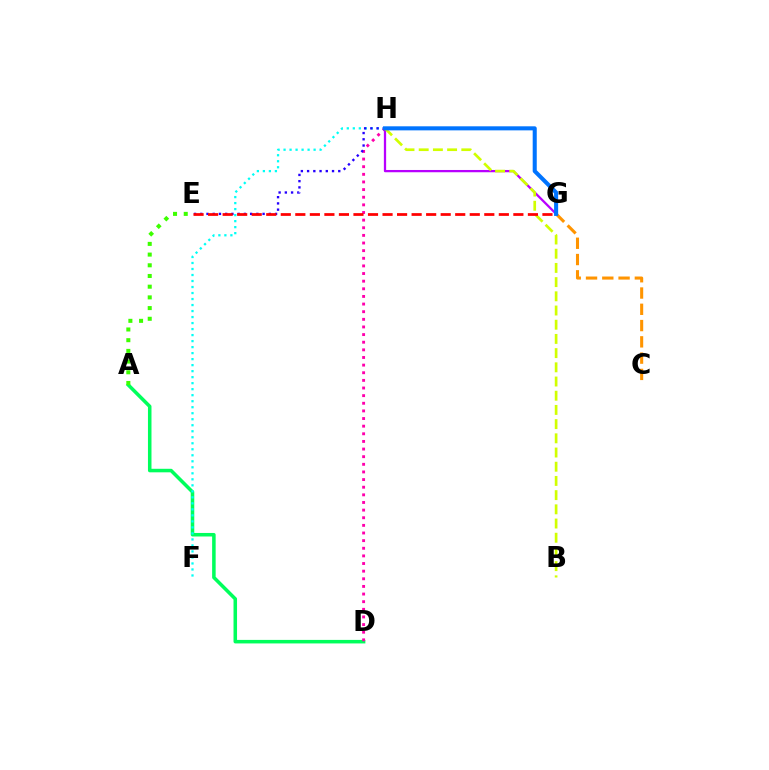{('A', 'D'): [{'color': '#00ff5c', 'line_style': 'solid', 'thickness': 2.54}], ('D', 'H'): [{'color': '#ff00ac', 'line_style': 'dotted', 'thickness': 2.07}], ('F', 'H'): [{'color': '#00fff6', 'line_style': 'dotted', 'thickness': 1.63}], ('E', 'H'): [{'color': '#2500ff', 'line_style': 'dotted', 'thickness': 1.69}], ('C', 'G'): [{'color': '#ff9400', 'line_style': 'dashed', 'thickness': 2.21}], ('G', 'H'): [{'color': '#b900ff', 'line_style': 'solid', 'thickness': 1.63}, {'color': '#0074ff', 'line_style': 'solid', 'thickness': 2.92}], ('B', 'H'): [{'color': '#d1ff00', 'line_style': 'dashed', 'thickness': 1.93}], ('E', 'G'): [{'color': '#ff0000', 'line_style': 'dashed', 'thickness': 1.97}], ('A', 'E'): [{'color': '#3dff00', 'line_style': 'dotted', 'thickness': 2.91}]}